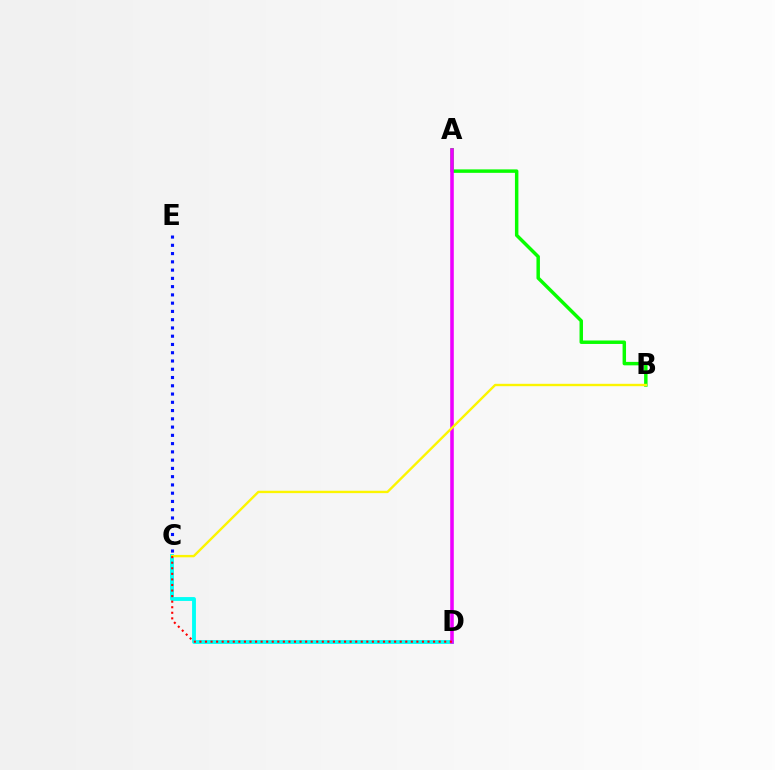{('C', 'E'): [{'color': '#0010ff', 'line_style': 'dotted', 'thickness': 2.24}], ('A', 'B'): [{'color': '#08ff00', 'line_style': 'solid', 'thickness': 2.49}], ('C', 'D'): [{'color': '#00fff6', 'line_style': 'solid', 'thickness': 2.78}, {'color': '#ff0000', 'line_style': 'dotted', 'thickness': 1.51}], ('A', 'D'): [{'color': '#ee00ff', 'line_style': 'solid', 'thickness': 2.57}], ('B', 'C'): [{'color': '#fcf500', 'line_style': 'solid', 'thickness': 1.71}]}